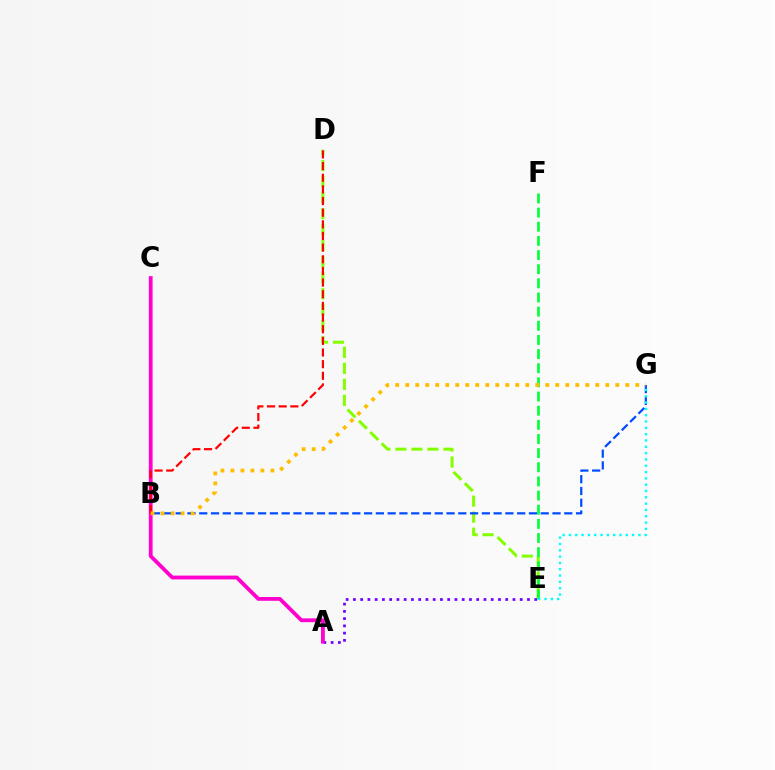{('D', 'E'): [{'color': '#84ff00', 'line_style': 'dashed', 'thickness': 2.18}], ('A', 'E'): [{'color': '#7200ff', 'line_style': 'dotted', 'thickness': 1.97}], ('E', 'F'): [{'color': '#00ff39', 'line_style': 'dashed', 'thickness': 1.92}], ('A', 'C'): [{'color': '#ff00cf', 'line_style': 'solid', 'thickness': 2.73}], ('B', 'G'): [{'color': '#004bff', 'line_style': 'dashed', 'thickness': 1.6}, {'color': '#ffbd00', 'line_style': 'dotted', 'thickness': 2.72}], ('B', 'D'): [{'color': '#ff0000', 'line_style': 'dashed', 'thickness': 1.58}], ('E', 'G'): [{'color': '#00fff6', 'line_style': 'dotted', 'thickness': 1.72}]}